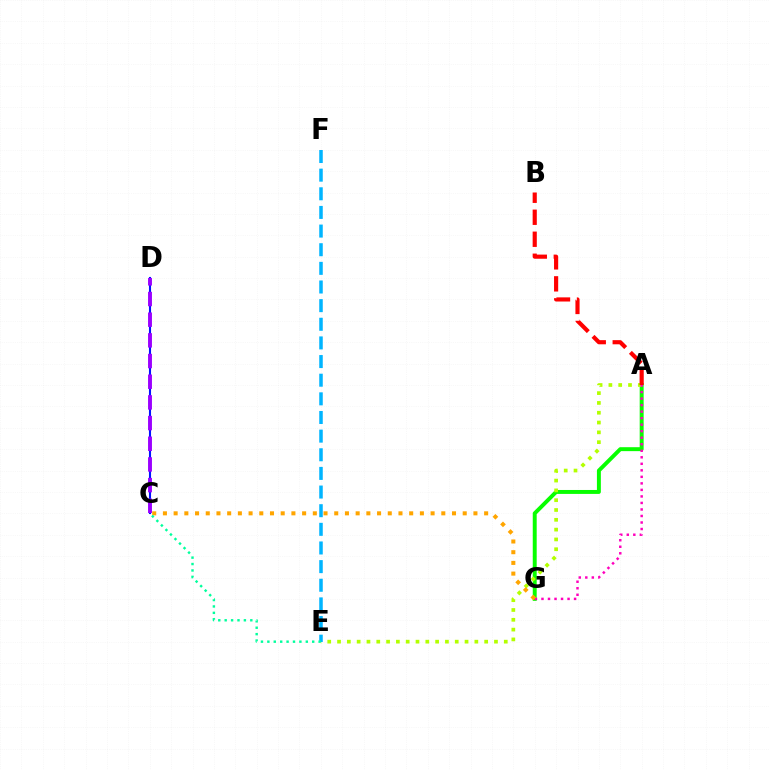{('A', 'G'): [{'color': '#08ff00', 'line_style': 'solid', 'thickness': 2.84}, {'color': '#ff00bd', 'line_style': 'dotted', 'thickness': 1.77}], ('A', 'E'): [{'color': '#b3ff00', 'line_style': 'dotted', 'thickness': 2.67}], ('C', 'D'): [{'color': '#0010ff', 'line_style': 'solid', 'thickness': 1.51}, {'color': '#9b00ff', 'line_style': 'dashed', 'thickness': 2.81}], ('E', 'F'): [{'color': '#00b5ff', 'line_style': 'dashed', 'thickness': 2.53}], ('C', 'G'): [{'color': '#ffa500', 'line_style': 'dotted', 'thickness': 2.91}], ('C', 'E'): [{'color': '#00ff9d', 'line_style': 'dotted', 'thickness': 1.74}], ('A', 'B'): [{'color': '#ff0000', 'line_style': 'dashed', 'thickness': 2.99}]}